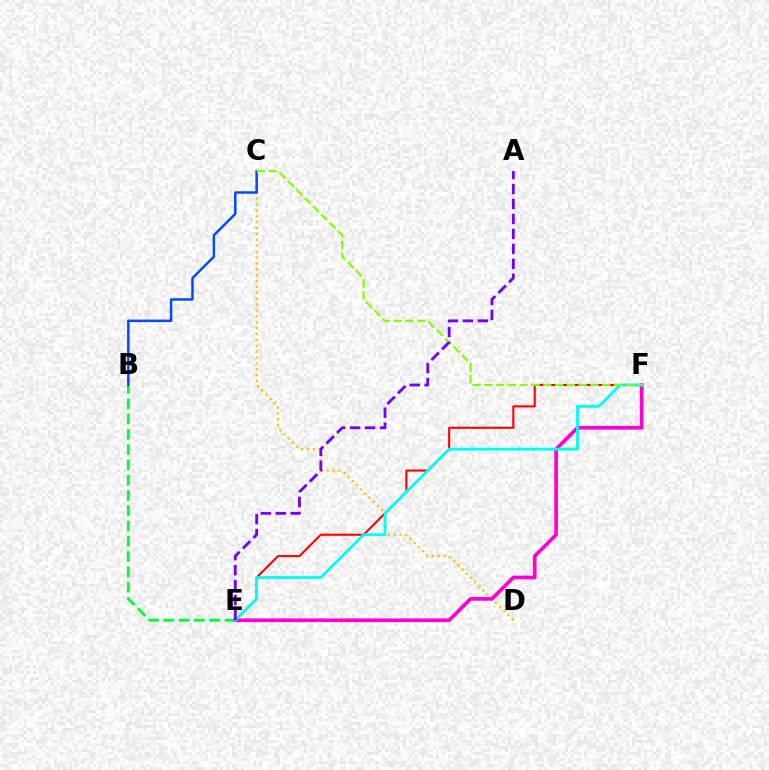{('C', 'D'): [{'color': '#ffbd00', 'line_style': 'dotted', 'thickness': 1.6}], ('B', 'E'): [{'color': '#00ff39', 'line_style': 'dashed', 'thickness': 2.08}], ('B', 'C'): [{'color': '#004bff', 'line_style': 'solid', 'thickness': 1.79}], ('E', 'F'): [{'color': '#ff00cf', 'line_style': 'solid', 'thickness': 2.65}, {'color': '#ff0000', 'line_style': 'solid', 'thickness': 1.51}, {'color': '#00fff6', 'line_style': 'solid', 'thickness': 2.05}], ('C', 'F'): [{'color': '#84ff00', 'line_style': 'dashed', 'thickness': 1.6}], ('A', 'E'): [{'color': '#7200ff', 'line_style': 'dashed', 'thickness': 2.03}]}